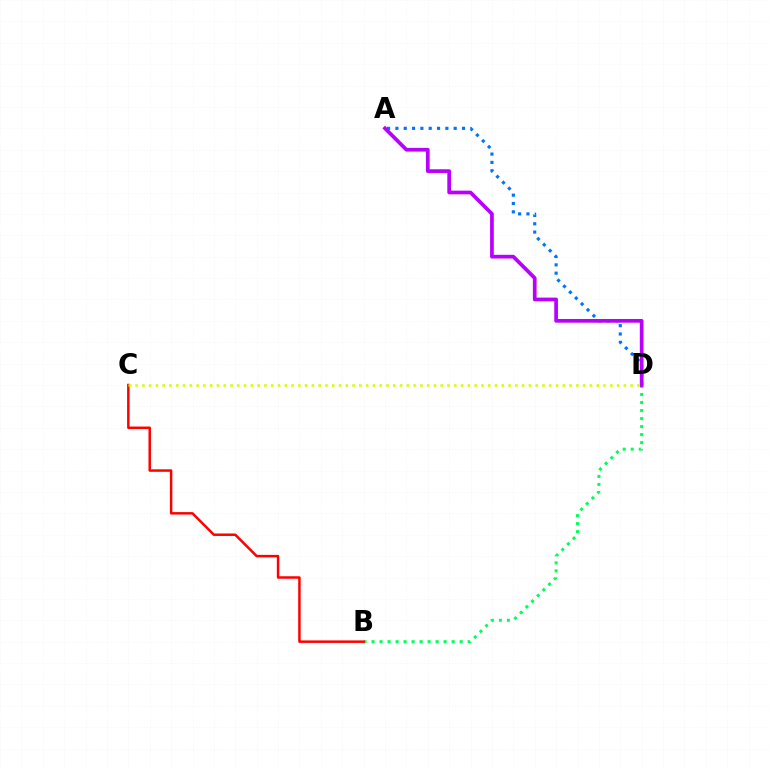{('B', 'D'): [{'color': '#00ff5c', 'line_style': 'dotted', 'thickness': 2.18}], ('A', 'D'): [{'color': '#0074ff', 'line_style': 'dotted', 'thickness': 2.26}, {'color': '#b900ff', 'line_style': 'solid', 'thickness': 2.67}], ('B', 'C'): [{'color': '#ff0000', 'line_style': 'solid', 'thickness': 1.79}], ('C', 'D'): [{'color': '#d1ff00', 'line_style': 'dotted', 'thickness': 1.84}]}